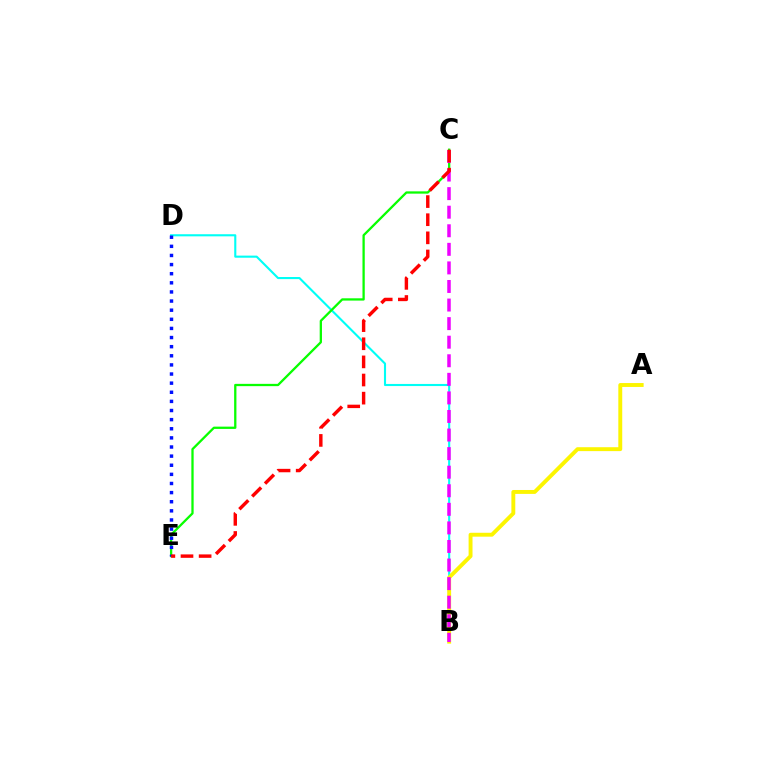{('B', 'D'): [{'color': '#00fff6', 'line_style': 'solid', 'thickness': 1.52}], ('C', 'E'): [{'color': '#08ff00', 'line_style': 'solid', 'thickness': 1.65}, {'color': '#ff0000', 'line_style': 'dashed', 'thickness': 2.46}], ('A', 'B'): [{'color': '#fcf500', 'line_style': 'solid', 'thickness': 2.81}], ('B', 'C'): [{'color': '#ee00ff', 'line_style': 'dashed', 'thickness': 2.52}], ('D', 'E'): [{'color': '#0010ff', 'line_style': 'dotted', 'thickness': 2.48}]}